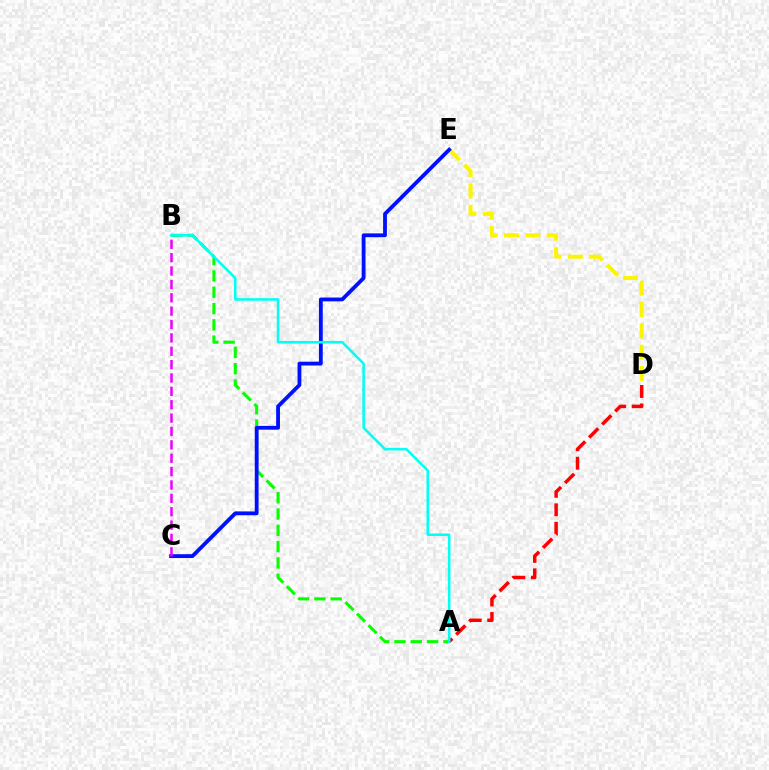{('D', 'E'): [{'color': '#fcf500', 'line_style': 'dashed', 'thickness': 2.9}], ('A', 'B'): [{'color': '#08ff00', 'line_style': 'dashed', 'thickness': 2.22}, {'color': '#00fff6', 'line_style': 'solid', 'thickness': 1.84}], ('A', 'D'): [{'color': '#ff0000', 'line_style': 'dashed', 'thickness': 2.51}], ('C', 'E'): [{'color': '#0010ff', 'line_style': 'solid', 'thickness': 2.75}], ('B', 'C'): [{'color': '#ee00ff', 'line_style': 'dashed', 'thickness': 1.82}]}